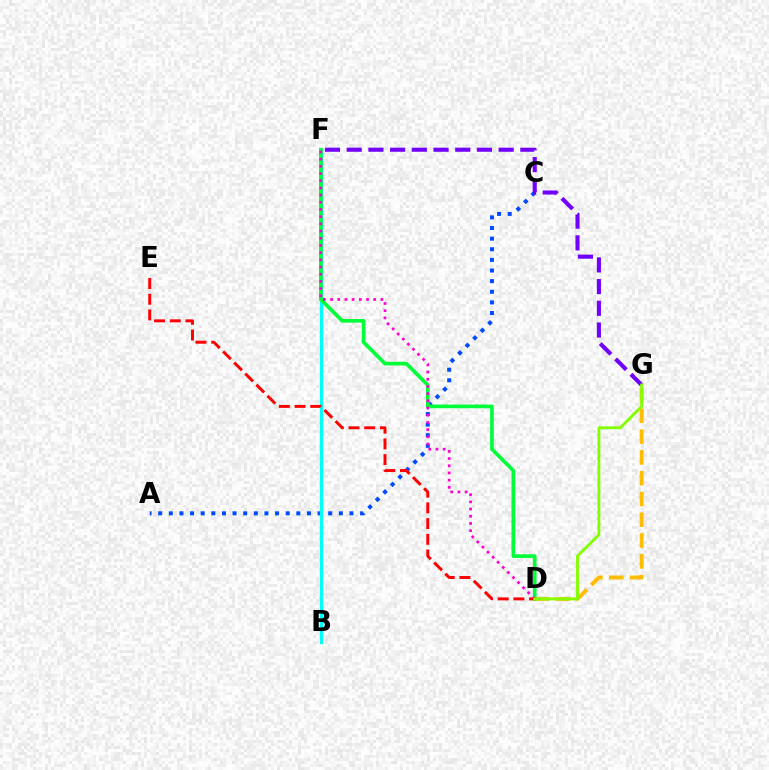{('D', 'G'): [{'color': '#ffbd00', 'line_style': 'dashed', 'thickness': 2.82}, {'color': '#84ff00', 'line_style': 'solid', 'thickness': 2.09}], ('A', 'C'): [{'color': '#004bff', 'line_style': 'dotted', 'thickness': 2.89}], ('F', 'G'): [{'color': '#7200ff', 'line_style': 'dashed', 'thickness': 2.95}], ('B', 'F'): [{'color': '#00fff6', 'line_style': 'solid', 'thickness': 2.33}], ('D', 'F'): [{'color': '#00ff39', 'line_style': 'solid', 'thickness': 2.64}, {'color': '#ff00cf', 'line_style': 'dotted', 'thickness': 1.95}], ('D', 'E'): [{'color': '#ff0000', 'line_style': 'dashed', 'thickness': 2.13}]}